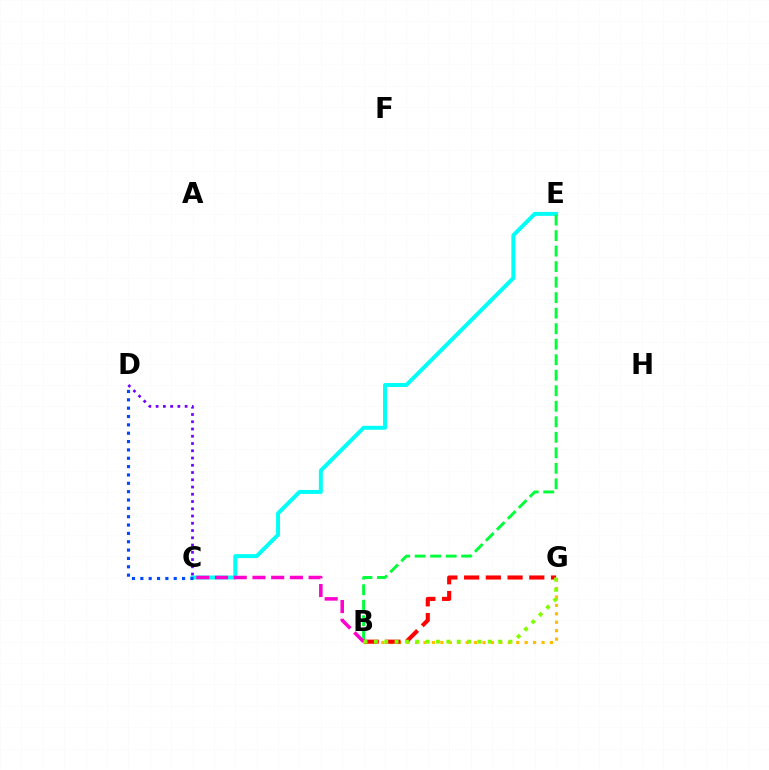{('B', 'G'): [{'color': '#ffbd00', 'line_style': 'dotted', 'thickness': 2.29}, {'color': '#ff0000', 'line_style': 'dashed', 'thickness': 2.95}, {'color': '#84ff00', 'line_style': 'dotted', 'thickness': 2.81}], ('C', 'E'): [{'color': '#00fff6', 'line_style': 'solid', 'thickness': 2.84}], ('C', 'D'): [{'color': '#7200ff', 'line_style': 'dotted', 'thickness': 1.97}, {'color': '#004bff', 'line_style': 'dotted', 'thickness': 2.27}], ('B', 'E'): [{'color': '#00ff39', 'line_style': 'dashed', 'thickness': 2.11}], ('B', 'C'): [{'color': '#ff00cf', 'line_style': 'dashed', 'thickness': 2.54}]}